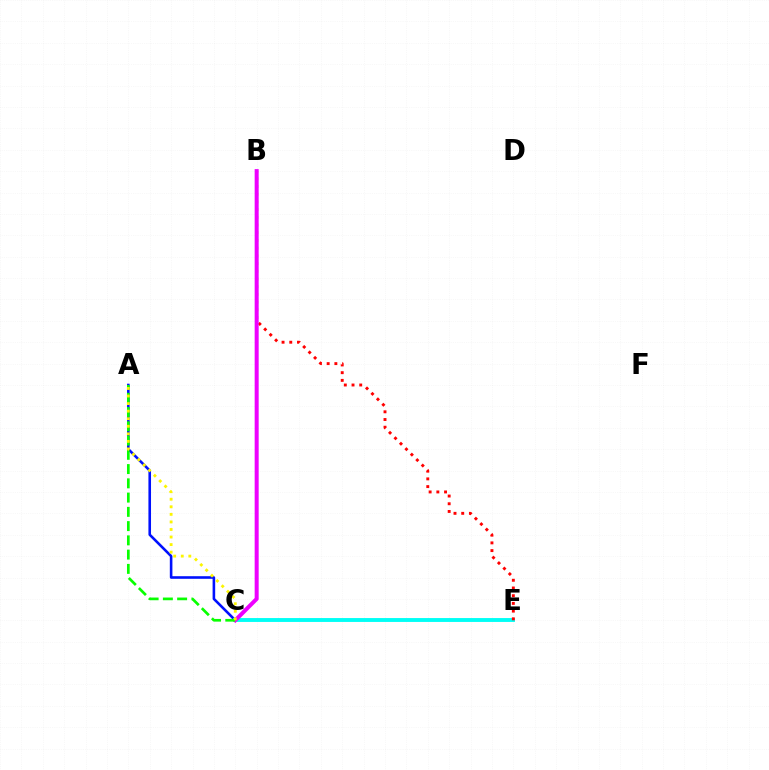{('A', 'C'): [{'color': '#0010ff', 'line_style': 'solid', 'thickness': 1.87}, {'color': '#08ff00', 'line_style': 'dashed', 'thickness': 1.94}, {'color': '#fcf500', 'line_style': 'dotted', 'thickness': 2.05}], ('C', 'E'): [{'color': '#00fff6', 'line_style': 'solid', 'thickness': 2.79}], ('B', 'E'): [{'color': '#ff0000', 'line_style': 'dotted', 'thickness': 2.09}], ('B', 'C'): [{'color': '#ee00ff', 'line_style': 'solid', 'thickness': 2.89}]}